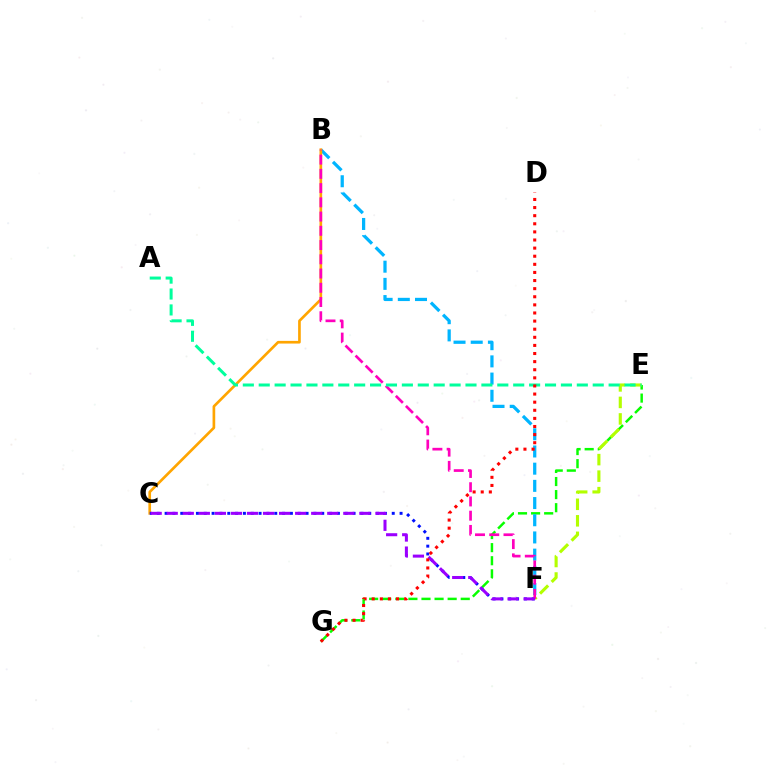{('E', 'G'): [{'color': '#08ff00', 'line_style': 'dashed', 'thickness': 1.78}], ('B', 'F'): [{'color': '#00b5ff', 'line_style': 'dashed', 'thickness': 2.34}, {'color': '#ff00bd', 'line_style': 'dashed', 'thickness': 1.93}], ('E', 'F'): [{'color': '#b3ff00', 'line_style': 'dashed', 'thickness': 2.24}], ('B', 'C'): [{'color': '#ffa500', 'line_style': 'solid', 'thickness': 1.92}], ('C', 'F'): [{'color': '#0010ff', 'line_style': 'dotted', 'thickness': 2.13}, {'color': '#9b00ff', 'line_style': 'dashed', 'thickness': 2.18}], ('A', 'E'): [{'color': '#00ff9d', 'line_style': 'dashed', 'thickness': 2.16}], ('D', 'G'): [{'color': '#ff0000', 'line_style': 'dotted', 'thickness': 2.2}]}